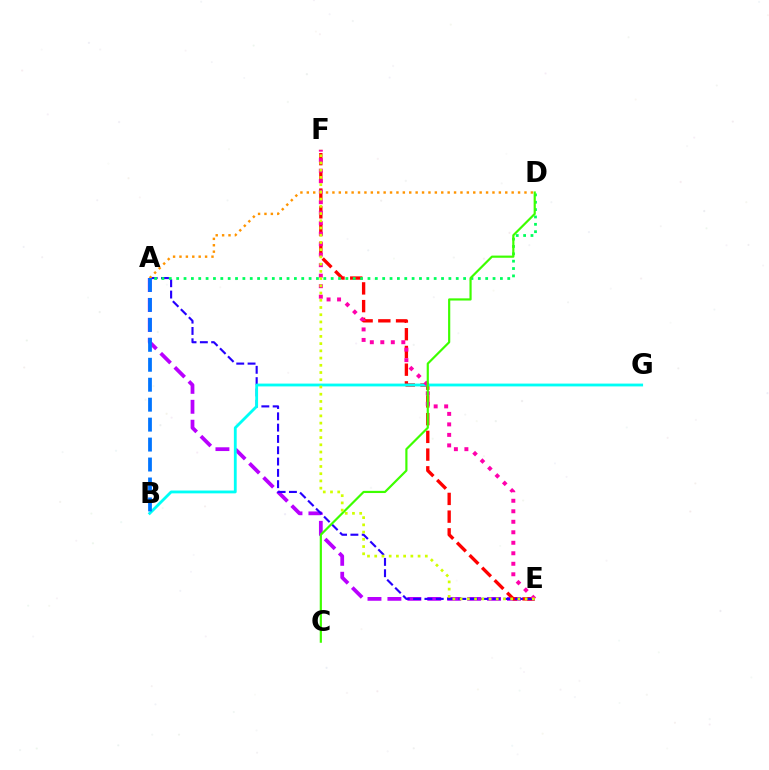{('A', 'E'): [{'color': '#b900ff', 'line_style': 'dashed', 'thickness': 2.71}, {'color': '#2500ff', 'line_style': 'dashed', 'thickness': 1.54}], ('E', 'F'): [{'color': '#ff0000', 'line_style': 'dashed', 'thickness': 2.41}, {'color': '#ff00ac', 'line_style': 'dotted', 'thickness': 2.85}, {'color': '#d1ff00', 'line_style': 'dotted', 'thickness': 1.96}], ('B', 'G'): [{'color': '#00fff6', 'line_style': 'solid', 'thickness': 2.03}], ('A', 'D'): [{'color': '#00ff5c', 'line_style': 'dotted', 'thickness': 2.0}, {'color': '#ff9400', 'line_style': 'dotted', 'thickness': 1.74}], ('C', 'D'): [{'color': '#3dff00', 'line_style': 'solid', 'thickness': 1.57}], ('A', 'B'): [{'color': '#0074ff', 'line_style': 'dashed', 'thickness': 2.71}]}